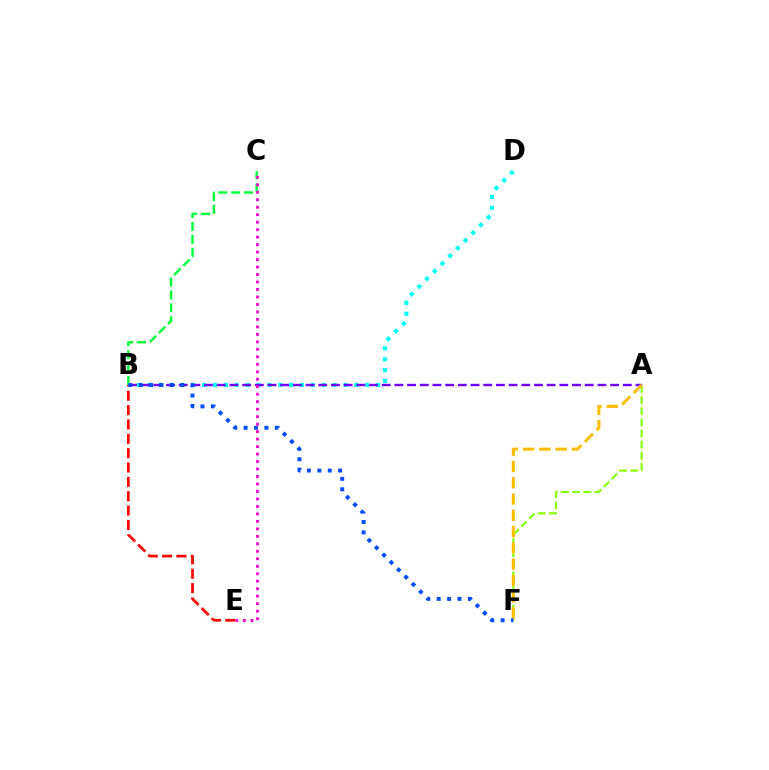{('B', 'D'): [{'color': '#00fff6', 'line_style': 'dotted', 'thickness': 2.95}], ('A', 'B'): [{'color': '#7200ff', 'line_style': 'dashed', 'thickness': 1.72}], ('B', 'C'): [{'color': '#00ff39', 'line_style': 'dashed', 'thickness': 1.75}], ('A', 'F'): [{'color': '#84ff00', 'line_style': 'dashed', 'thickness': 1.51}, {'color': '#ffbd00', 'line_style': 'dashed', 'thickness': 2.21}], ('B', 'E'): [{'color': '#ff0000', 'line_style': 'dashed', 'thickness': 1.95}], ('B', 'F'): [{'color': '#004bff', 'line_style': 'dotted', 'thickness': 2.83}], ('C', 'E'): [{'color': '#ff00cf', 'line_style': 'dotted', 'thickness': 2.03}]}